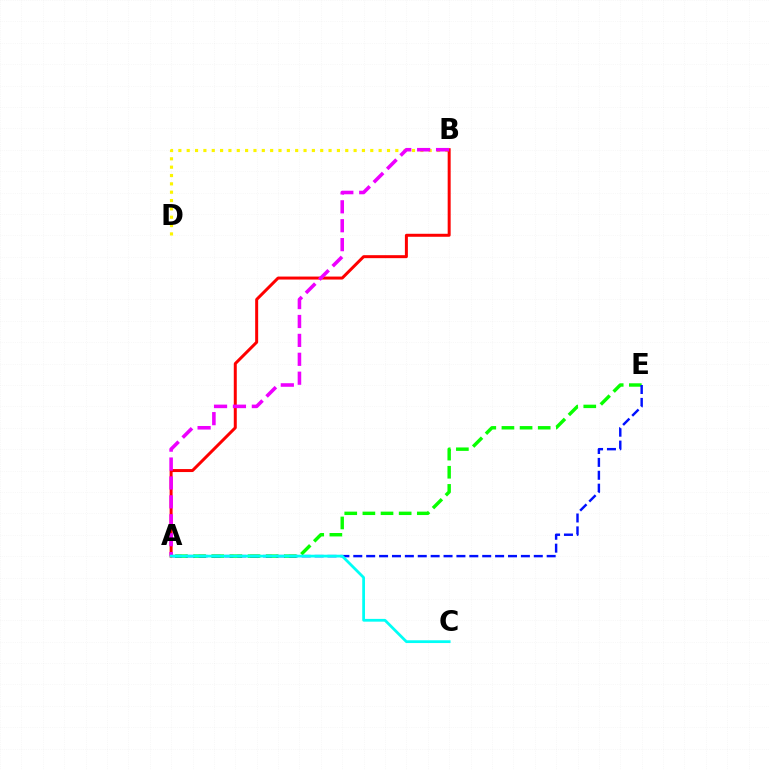{('B', 'D'): [{'color': '#fcf500', 'line_style': 'dotted', 'thickness': 2.27}], ('A', 'B'): [{'color': '#ff0000', 'line_style': 'solid', 'thickness': 2.15}, {'color': '#ee00ff', 'line_style': 'dashed', 'thickness': 2.57}], ('A', 'E'): [{'color': '#08ff00', 'line_style': 'dashed', 'thickness': 2.46}, {'color': '#0010ff', 'line_style': 'dashed', 'thickness': 1.75}], ('A', 'C'): [{'color': '#00fff6', 'line_style': 'solid', 'thickness': 1.99}]}